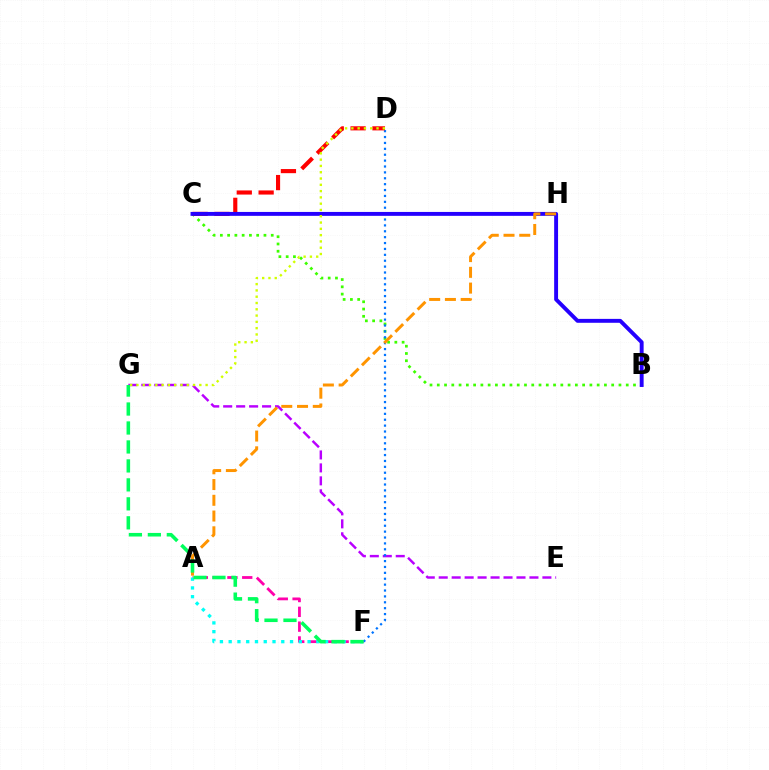{('A', 'F'): [{'color': '#ff00ac', 'line_style': 'dashed', 'thickness': 2.01}, {'color': '#00fff6', 'line_style': 'dotted', 'thickness': 2.38}], ('B', 'C'): [{'color': '#3dff00', 'line_style': 'dotted', 'thickness': 1.97}, {'color': '#2500ff', 'line_style': 'solid', 'thickness': 2.81}], ('E', 'G'): [{'color': '#b900ff', 'line_style': 'dashed', 'thickness': 1.76}], ('D', 'F'): [{'color': '#0074ff', 'line_style': 'dotted', 'thickness': 1.6}], ('C', 'D'): [{'color': '#ff0000', 'line_style': 'dashed', 'thickness': 2.97}], ('A', 'H'): [{'color': '#ff9400', 'line_style': 'dashed', 'thickness': 2.14}], ('F', 'G'): [{'color': '#00ff5c', 'line_style': 'dashed', 'thickness': 2.58}], ('D', 'G'): [{'color': '#d1ff00', 'line_style': 'dotted', 'thickness': 1.71}]}